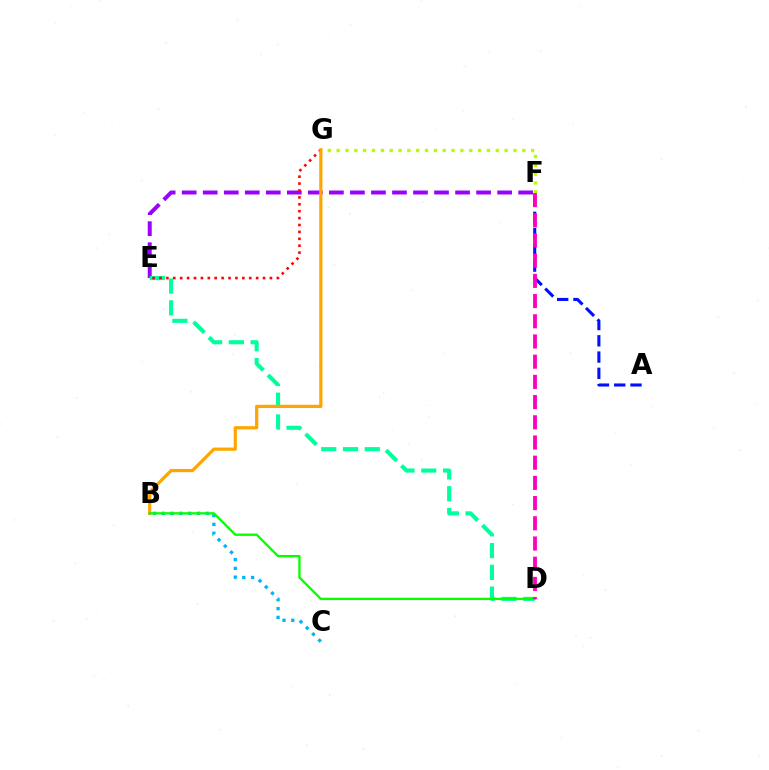{('E', 'F'): [{'color': '#9b00ff', 'line_style': 'dashed', 'thickness': 2.86}], ('F', 'G'): [{'color': '#b3ff00', 'line_style': 'dotted', 'thickness': 2.4}], ('D', 'E'): [{'color': '#00ff9d', 'line_style': 'dashed', 'thickness': 2.96}], ('B', 'C'): [{'color': '#00b5ff', 'line_style': 'dotted', 'thickness': 2.39}], ('E', 'G'): [{'color': '#ff0000', 'line_style': 'dotted', 'thickness': 1.88}], ('B', 'G'): [{'color': '#ffa500', 'line_style': 'solid', 'thickness': 2.31}], ('B', 'D'): [{'color': '#08ff00', 'line_style': 'solid', 'thickness': 1.68}], ('A', 'F'): [{'color': '#0010ff', 'line_style': 'dashed', 'thickness': 2.21}], ('D', 'F'): [{'color': '#ff00bd', 'line_style': 'dashed', 'thickness': 2.74}]}